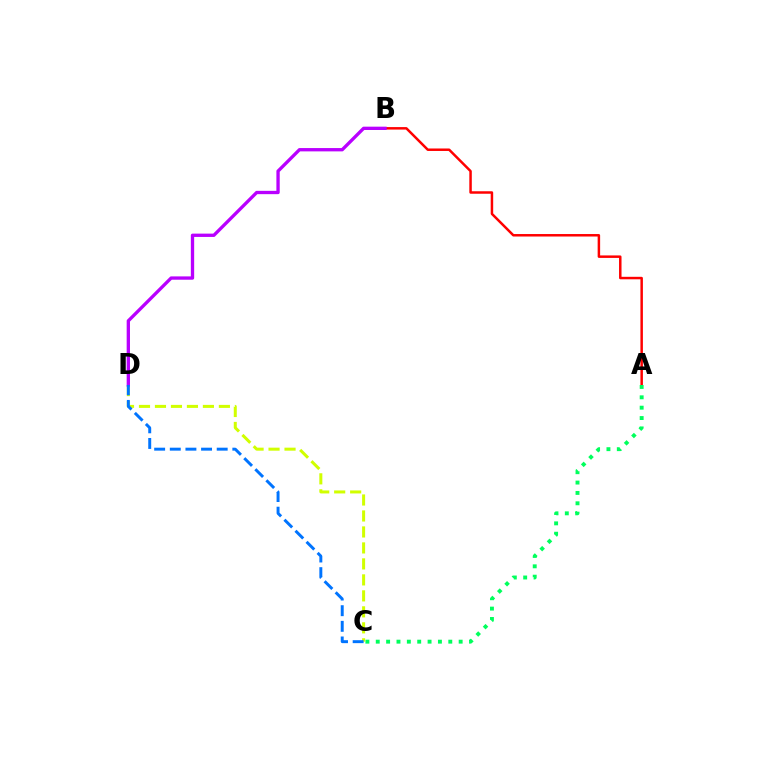{('A', 'B'): [{'color': '#ff0000', 'line_style': 'solid', 'thickness': 1.79}], ('A', 'C'): [{'color': '#00ff5c', 'line_style': 'dotted', 'thickness': 2.82}], ('C', 'D'): [{'color': '#d1ff00', 'line_style': 'dashed', 'thickness': 2.17}, {'color': '#0074ff', 'line_style': 'dashed', 'thickness': 2.12}], ('B', 'D'): [{'color': '#b900ff', 'line_style': 'solid', 'thickness': 2.39}]}